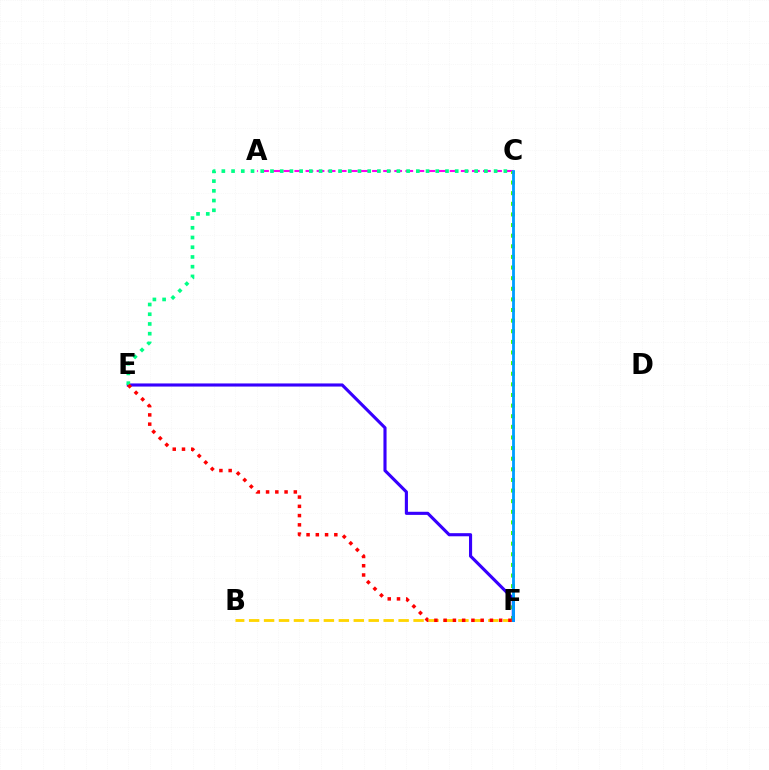{('B', 'F'): [{'color': '#ffd500', 'line_style': 'dashed', 'thickness': 2.03}], ('A', 'C'): [{'color': '#ff00ed', 'line_style': 'dashed', 'thickness': 1.51}], ('C', 'F'): [{'color': '#4fff00', 'line_style': 'dotted', 'thickness': 2.89}, {'color': '#009eff', 'line_style': 'solid', 'thickness': 2.04}], ('E', 'F'): [{'color': '#3700ff', 'line_style': 'solid', 'thickness': 2.25}, {'color': '#ff0000', 'line_style': 'dotted', 'thickness': 2.51}], ('C', 'E'): [{'color': '#00ff86', 'line_style': 'dotted', 'thickness': 2.64}]}